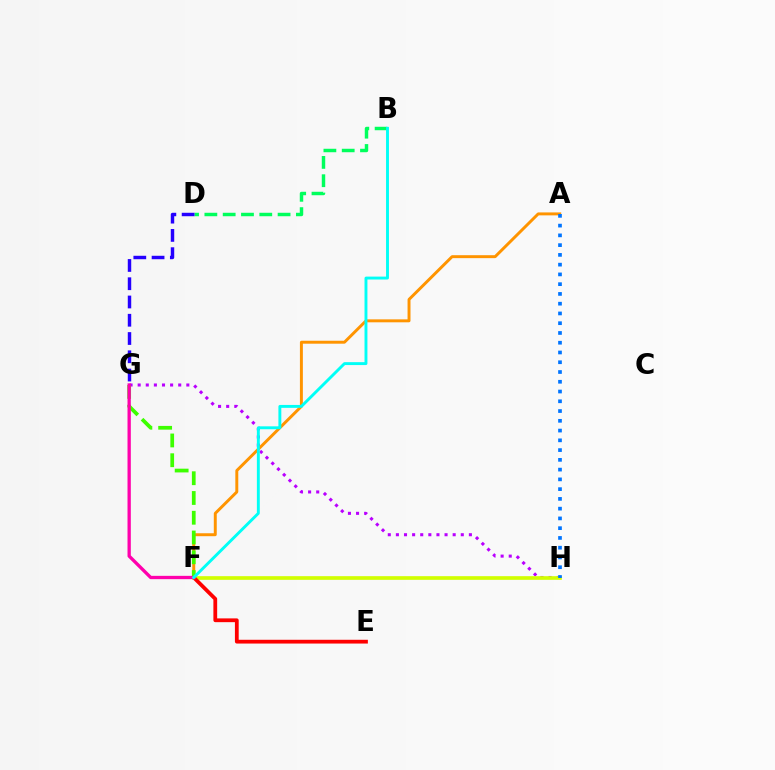{('G', 'H'): [{'color': '#b900ff', 'line_style': 'dotted', 'thickness': 2.2}], ('F', 'H'): [{'color': '#d1ff00', 'line_style': 'solid', 'thickness': 2.64}], ('E', 'F'): [{'color': '#ff0000', 'line_style': 'solid', 'thickness': 2.72}], ('A', 'F'): [{'color': '#ff9400', 'line_style': 'solid', 'thickness': 2.12}], ('B', 'D'): [{'color': '#00ff5c', 'line_style': 'dashed', 'thickness': 2.49}], ('F', 'G'): [{'color': '#3dff00', 'line_style': 'dashed', 'thickness': 2.68}, {'color': '#ff00ac', 'line_style': 'solid', 'thickness': 2.38}], ('D', 'G'): [{'color': '#2500ff', 'line_style': 'dashed', 'thickness': 2.48}], ('B', 'F'): [{'color': '#00fff6', 'line_style': 'solid', 'thickness': 2.09}], ('A', 'H'): [{'color': '#0074ff', 'line_style': 'dotted', 'thickness': 2.65}]}